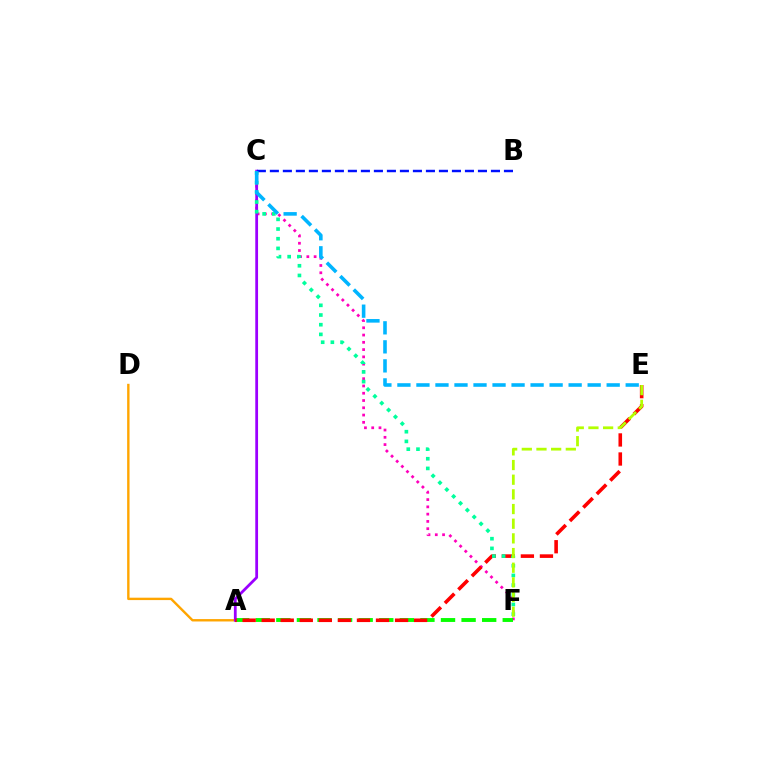{('C', 'F'): [{'color': '#ff00bd', 'line_style': 'dotted', 'thickness': 1.98}, {'color': '#00ff9d', 'line_style': 'dotted', 'thickness': 2.63}], ('A', 'D'): [{'color': '#ffa500', 'line_style': 'solid', 'thickness': 1.72}], ('A', 'F'): [{'color': '#08ff00', 'line_style': 'dashed', 'thickness': 2.8}], ('A', 'C'): [{'color': '#9b00ff', 'line_style': 'solid', 'thickness': 2.0}], ('A', 'E'): [{'color': '#ff0000', 'line_style': 'dashed', 'thickness': 2.59}], ('B', 'C'): [{'color': '#0010ff', 'line_style': 'dashed', 'thickness': 1.77}], ('C', 'E'): [{'color': '#00b5ff', 'line_style': 'dashed', 'thickness': 2.58}], ('E', 'F'): [{'color': '#b3ff00', 'line_style': 'dashed', 'thickness': 1.99}]}